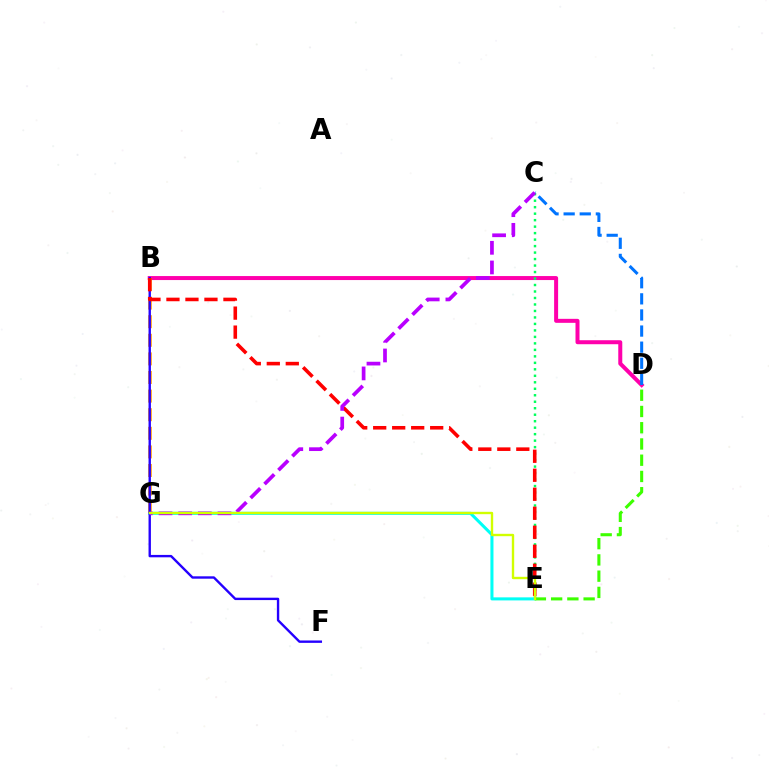{('B', 'D'): [{'color': '#ff00ac', 'line_style': 'solid', 'thickness': 2.88}], ('E', 'G'): [{'color': '#00fff6', 'line_style': 'solid', 'thickness': 2.19}, {'color': '#d1ff00', 'line_style': 'solid', 'thickness': 1.71}], ('B', 'G'): [{'color': '#ff9400', 'line_style': 'dashed', 'thickness': 2.53}], ('D', 'E'): [{'color': '#3dff00', 'line_style': 'dashed', 'thickness': 2.21}], ('C', 'E'): [{'color': '#00ff5c', 'line_style': 'dotted', 'thickness': 1.76}], ('C', 'D'): [{'color': '#0074ff', 'line_style': 'dashed', 'thickness': 2.19}], ('B', 'F'): [{'color': '#2500ff', 'line_style': 'solid', 'thickness': 1.72}], ('B', 'E'): [{'color': '#ff0000', 'line_style': 'dashed', 'thickness': 2.58}], ('C', 'G'): [{'color': '#b900ff', 'line_style': 'dashed', 'thickness': 2.67}]}